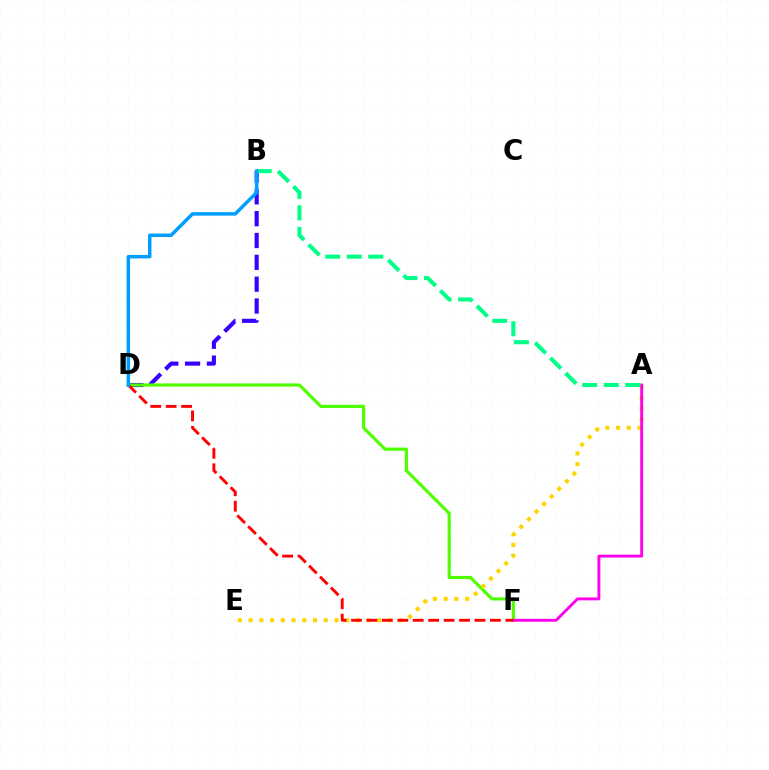{('B', 'D'): [{'color': '#3700ff', 'line_style': 'dashed', 'thickness': 2.97}, {'color': '#009eff', 'line_style': 'solid', 'thickness': 2.52}], ('D', 'F'): [{'color': '#4fff00', 'line_style': 'solid', 'thickness': 2.28}, {'color': '#ff0000', 'line_style': 'dashed', 'thickness': 2.1}], ('A', 'E'): [{'color': '#ffd500', 'line_style': 'dotted', 'thickness': 2.92}], ('A', 'F'): [{'color': '#ff00ed', 'line_style': 'solid', 'thickness': 2.08}], ('A', 'B'): [{'color': '#00ff86', 'line_style': 'dashed', 'thickness': 2.92}]}